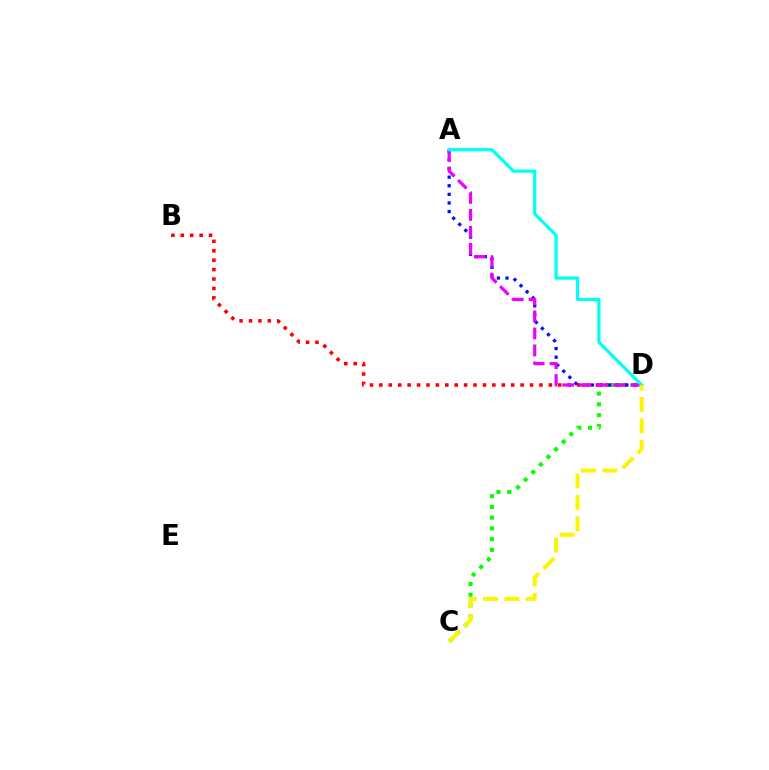{('B', 'D'): [{'color': '#ff0000', 'line_style': 'dotted', 'thickness': 2.56}], ('C', 'D'): [{'color': '#08ff00', 'line_style': 'dotted', 'thickness': 2.92}, {'color': '#fcf500', 'line_style': 'dashed', 'thickness': 2.9}], ('A', 'D'): [{'color': '#0010ff', 'line_style': 'dotted', 'thickness': 2.34}, {'color': '#ee00ff', 'line_style': 'dashed', 'thickness': 2.31}, {'color': '#00fff6', 'line_style': 'solid', 'thickness': 2.34}]}